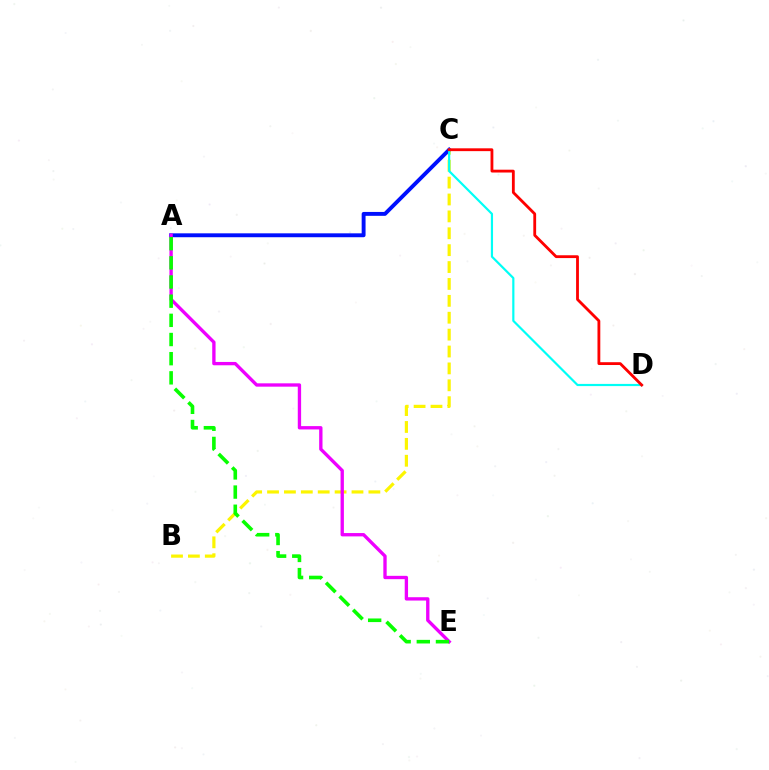{('B', 'C'): [{'color': '#fcf500', 'line_style': 'dashed', 'thickness': 2.29}], ('A', 'C'): [{'color': '#0010ff', 'line_style': 'solid', 'thickness': 2.8}], ('A', 'E'): [{'color': '#ee00ff', 'line_style': 'solid', 'thickness': 2.4}, {'color': '#08ff00', 'line_style': 'dashed', 'thickness': 2.6}], ('C', 'D'): [{'color': '#00fff6', 'line_style': 'solid', 'thickness': 1.57}, {'color': '#ff0000', 'line_style': 'solid', 'thickness': 2.03}]}